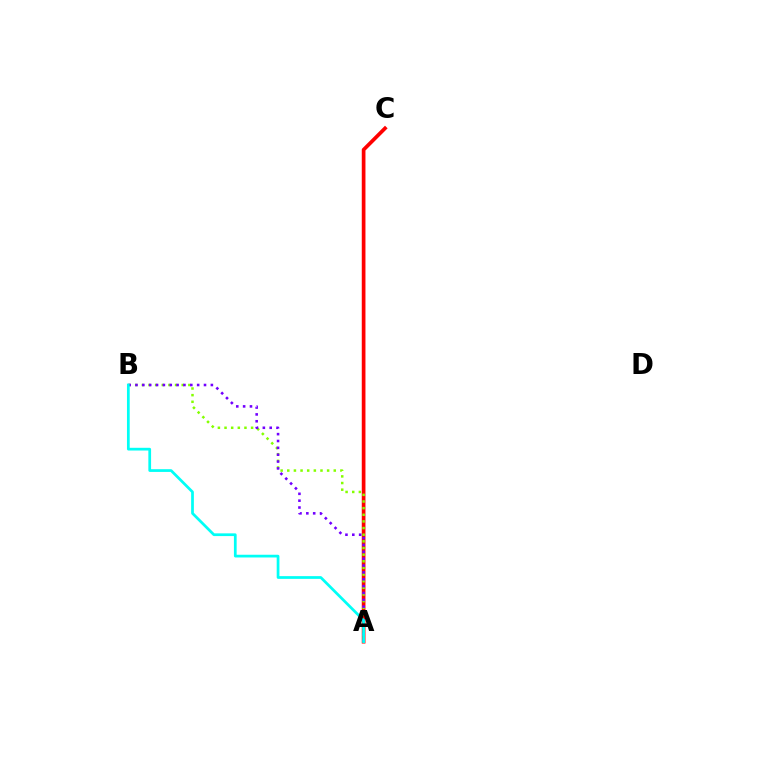{('A', 'C'): [{'color': '#ff0000', 'line_style': 'solid', 'thickness': 2.66}], ('A', 'B'): [{'color': '#84ff00', 'line_style': 'dotted', 'thickness': 1.8}, {'color': '#7200ff', 'line_style': 'dotted', 'thickness': 1.86}, {'color': '#00fff6', 'line_style': 'solid', 'thickness': 1.97}]}